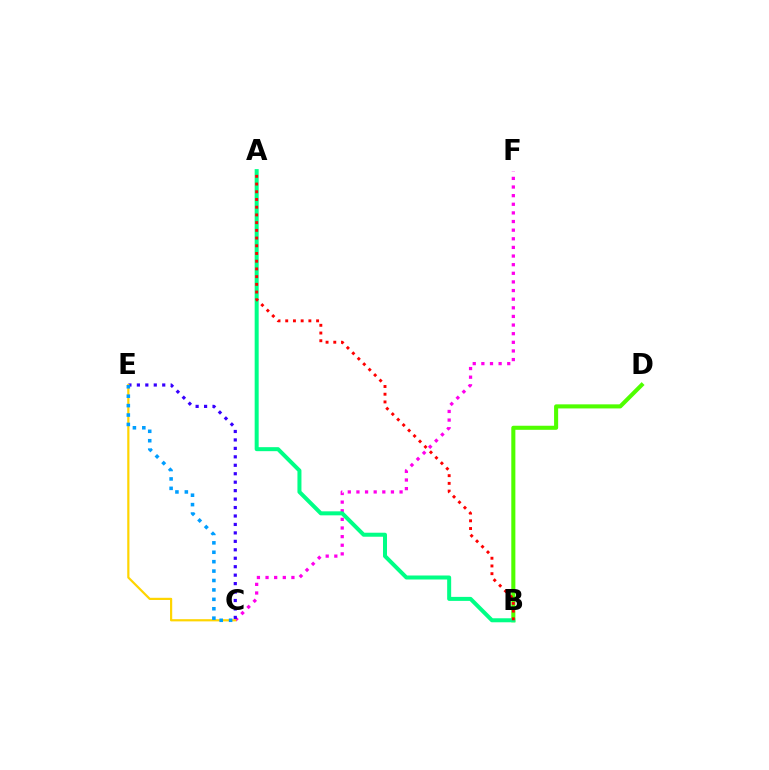{('C', 'F'): [{'color': '#ff00ed', 'line_style': 'dotted', 'thickness': 2.34}], ('C', 'E'): [{'color': '#3700ff', 'line_style': 'dotted', 'thickness': 2.3}, {'color': '#ffd500', 'line_style': 'solid', 'thickness': 1.58}, {'color': '#009eff', 'line_style': 'dotted', 'thickness': 2.56}], ('B', 'D'): [{'color': '#4fff00', 'line_style': 'solid', 'thickness': 2.93}], ('A', 'B'): [{'color': '#00ff86', 'line_style': 'solid', 'thickness': 2.88}, {'color': '#ff0000', 'line_style': 'dotted', 'thickness': 2.1}]}